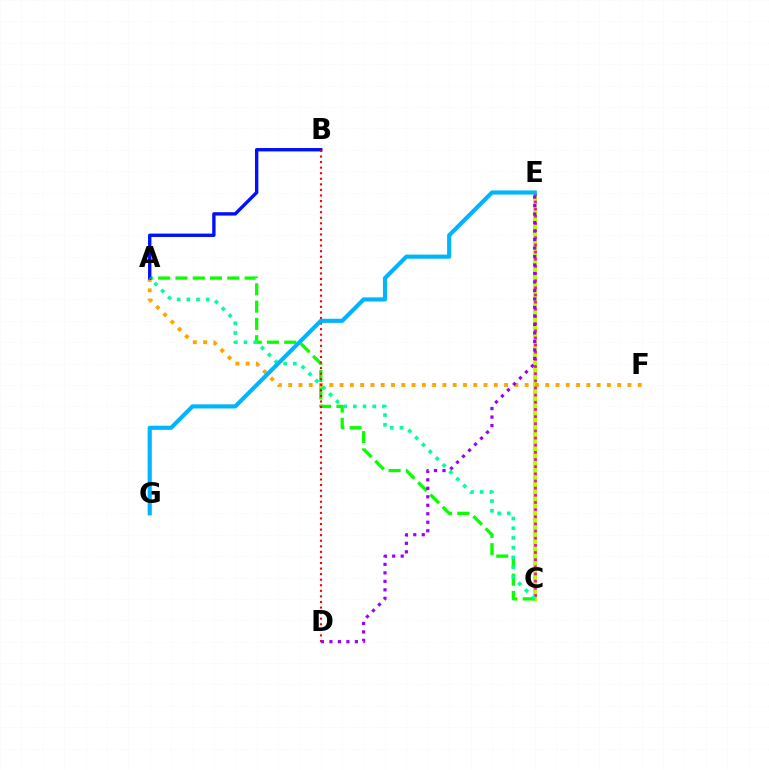{('C', 'E'): [{'color': '#b3ff00', 'line_style': 'solid', 'thickness': 2.99}, {'color': '#ff00bd', 'line_style': 'dotted', 'thickness': 1.94}], ('A', 'C'): [{'color': '#08ff00', 'line_style': 'dashed', 'thickness': 2.35}, {'color': '#00ff9d', 'line_style': 'dotted', 'thickness': 2.64}], ('A', 'F'): [{'color': '#ffa500', 'line_style': 'dotted', 'thickness': 2.79}], ('A', 'B'): [{'color': '#0010ff', 'line_style': 'solid', 'thickness': 2.43}], ('B', 'D'): [{'color': '#ff0000', 'line_style': 'dotted', 'thickness': 1.51}], ('E', 'G'): [{'color': '#00b5ff', 'line_style': 'solid', 'thickness': 2.98}], ('D', 'E'): [{'color': '#9b00ff', 'line_style': 'dotted', 'thickness': 2.31}]}